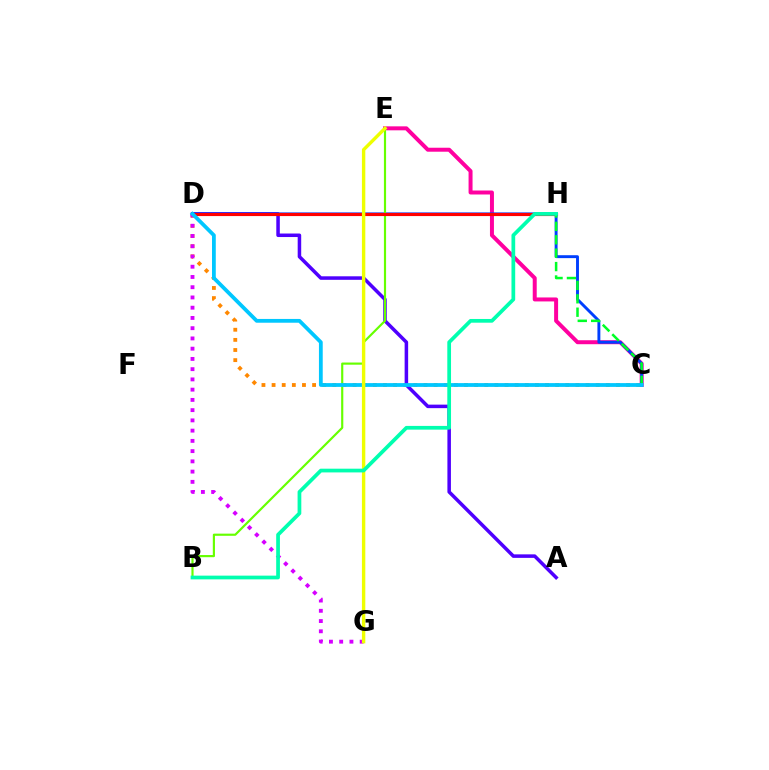{('C', 'D'): [{'color': '#ff8800', 'line_style': 'dotted', 'thickness': 2.75}, {'color': '#003fff', 'line_style': 'solid', 'thickness': 2.1}, {'color': '#00c7ff', 'line_style': 'solid', 'thickness': 2.72}], ('A', 'D'): [{'color': '#4f00ff', 'line_style': 'solid', 'thickness': 2.53}], ('C', 'E'): [{'color': '#ff00a0', 'line_style': 'solid', 'thickness': 2.86}], ('B', 'E'): [{'color': '#66ff00', 'line_style': 'solid', 'thickness': 1.56}], ('D', 'H'): [{'color': '#ff0000', 'line_style': 'solid', 'thickness': 2.26}], ('D', 'G'): [{'color': '#d600ff', 'line_style': 'dotted', 'thickness': 2.78}], ('C', 'H'): [{'color': '#00ff27', 'line_style': 'dashed', 'thickness': 1.82}], ('E', 'G'): [{'color': '#eeff00', 'line_style': 'solid', 'thickness': 2.44}], ('B', 'H'): [{'color': '#00ffaf', 'line_style': 'solid', 'thickness': 2.68}]}